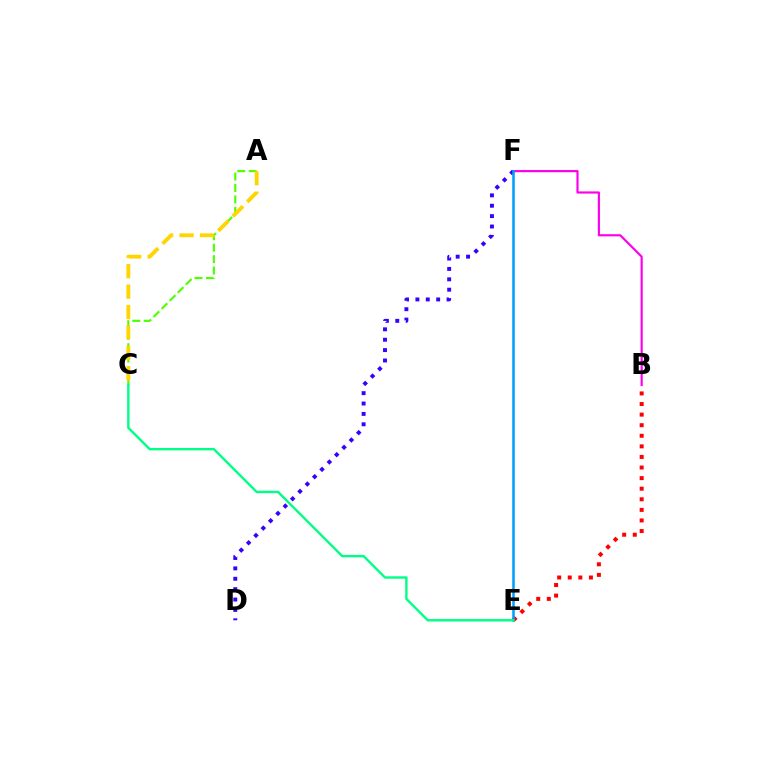{('B', 'F'): [{'color': '#ff00ed', 'line_style': 'solid', 'thickness': 1.57}], ('D', 'F'): [{'color': '#3700ff', 'line_style': 'dotted', 'thickness': 2.82}], ('A', 'C'): [{'color': '#4fff00', 'line_style': 'dashed', 'thickness': 1.55}, {'color': '#ffd500', 'line_style': 'dashed', 'thickness': 2.77}], ('B', 'E'): [{'color': '#ff0000', 'line_style': 'dotted', 'thickness': 2.88}], ('E', 'F'): [{'color': '#009eff', 'line_style': 'solid', 'thickness': 1.83}], ('C', 'E'): [{'color': '#00ff86', 'line_style': 'solid', 'thickness': 1.72}]}